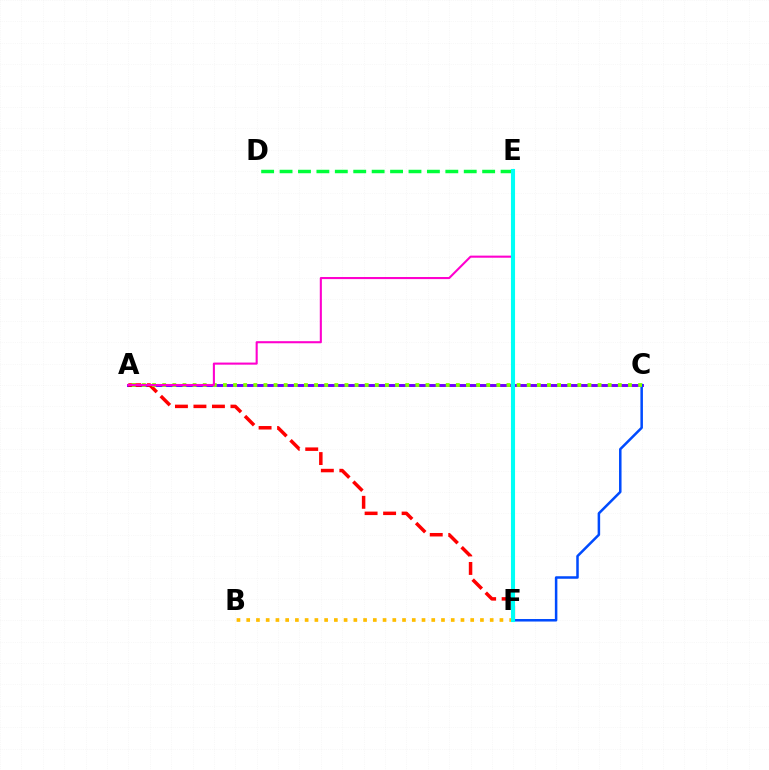{('A', 'C'): [{'color': '#7200ff', 'line_style': 'solid', 'thickness': 2.11}, {'color': '#84ff00', 'line_style': 'dotted', 'thickness': 2.75}], ('C', 'F'): [{'color': '#004bff', 'line_style': 'solid', 'thickness': 1.81}], ('A', 'F'): [{'color': '#ff0000', 'line_style': 'dashed', 'thickness': 2.51}], ('B', 'F'): [{'color': '#ffbd00', 'line_style': 'dotted', 'thickness': 2.65}], ('D', 'E'): [{'color': '#00ff39', 'line_style': 'dashed', 'thickness': 2.5}], ('A', 'E'): [{'color': '#ff00cf', 'line_style': 'solid', 'thickness': 1.51}], ('E', 'F'): [{'color': '#00fff6', 'line_style': 'solid', 'thickness': 2.94}]}